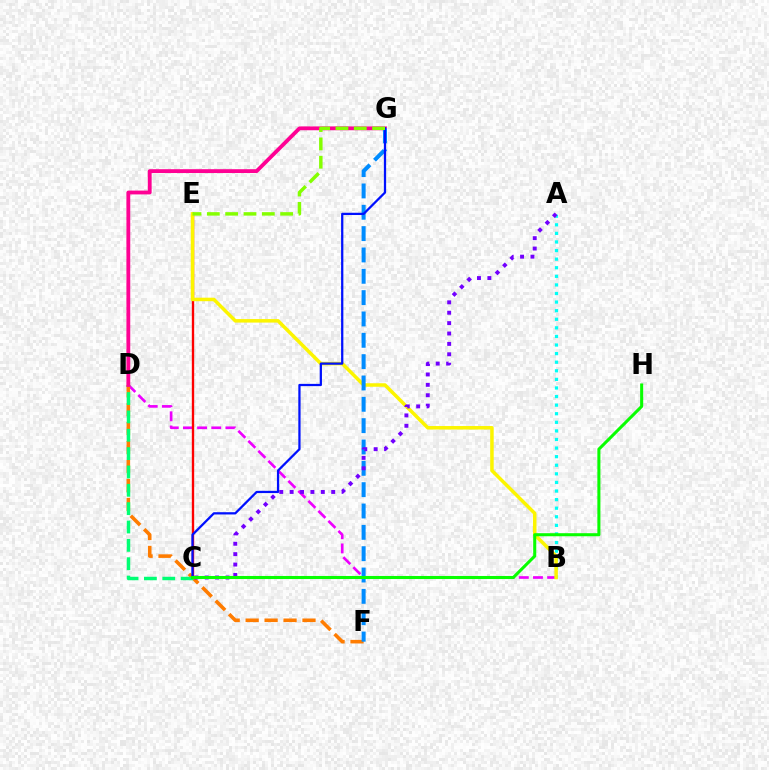{('B', 'D'): [{'color': '#ee00ff', 'line_style': 'dashed', 'thickness': 1.92}], ('A', 'B'): [{'color': '#00fff6', 'line_style': 'dotted', 'thickness': 2.33}], ('C', 'E'): [{'color': '#ff0000', 'line_style': 'solid', 'thickness': 1.69}], ('D', 'F'): [{'color': '#ff7c00', 'line_style': 'dashed', 'thickness': 2.57}], ('B', 'E'): [{'color': '#fcf500', 'line_style': 'solid', 'thickness': 2.52}], ('C', 'D'): [{'color': '#00ff74', 'line_style': 'dashed', 'thickness': 2.49}], ('D', 'G'): [{'color': '#ff0094', 'line_style': 'solid', 'thickness': 2.75}], ('F', 'G'): [{'color': '#008cff', 'line_style': 'dashed', 'thickness': 2.9}], ('A', 'C'): [{'color': '#7200ff', 'line_style': 'dotted', 'thickness': 2.82}], ('C', 'G'): [{'color': '#0010ff', 'line_style': 'solid', 'thickness': 1.63}], ('E', 'G'): [{'color': '#84ff00', 'line_style': 'dashed', 'thickness': 2.49}], ('C', 'H'): [{'color': '#08ff00', 'line_style': 'solid', 'thickness': 2.2}]}